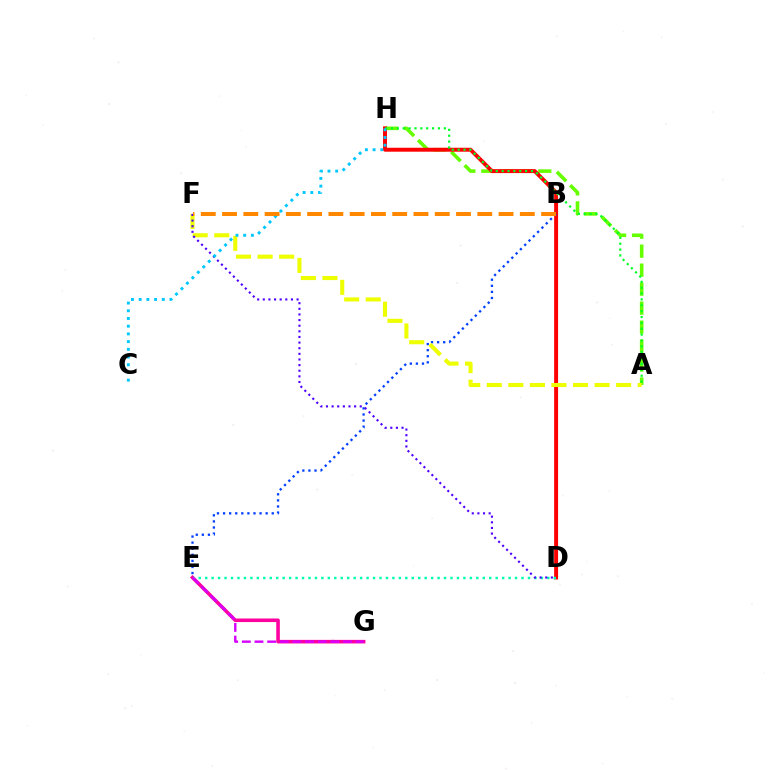{('E', 'G'): [{'color': '#ff00a0', 'line_style': 'solid', 'thickness': 2.57}, {'color': '#d600ff', 'line_style': 'dashed', 'thickness': 1.72}], ('A', 'H'): [{'color': '#66ff00', 'line_style': 'dashed', 'thickness': 2.58}, {'color': '#00ff27', 'line_style': 'dotted', 'thickness': 1.6}], ('D', 'H'): [{'color': '#ff0000', 'line_style': 'solid', 'thickness': 2.84}], ('D', 'E'): [{'color': '#00ffaf', 'line_style': 'dotted', 'thickness': 1.75}], ('B', 'E'): [{'color': '#003fff', 'line_style': 'dotted', 'thickness': 1.65}], ('A', 'F'): [{'color': '#eeff00', 'line_style': 'dashed', 'thickness': 2.93}], ('D', 'F'): [{'color': '#4f00ff', 'line_style': 'dotted', 'thickness': 1.53}], ('C', 'H'): [{'color': '#00c7ff', 'line_style': 'dotted', 'thickness': 2.1}], ('B', 'F'): [{'color': '#ff8800', 'line_style': 'dashed', 'thickness': 2.89}]}